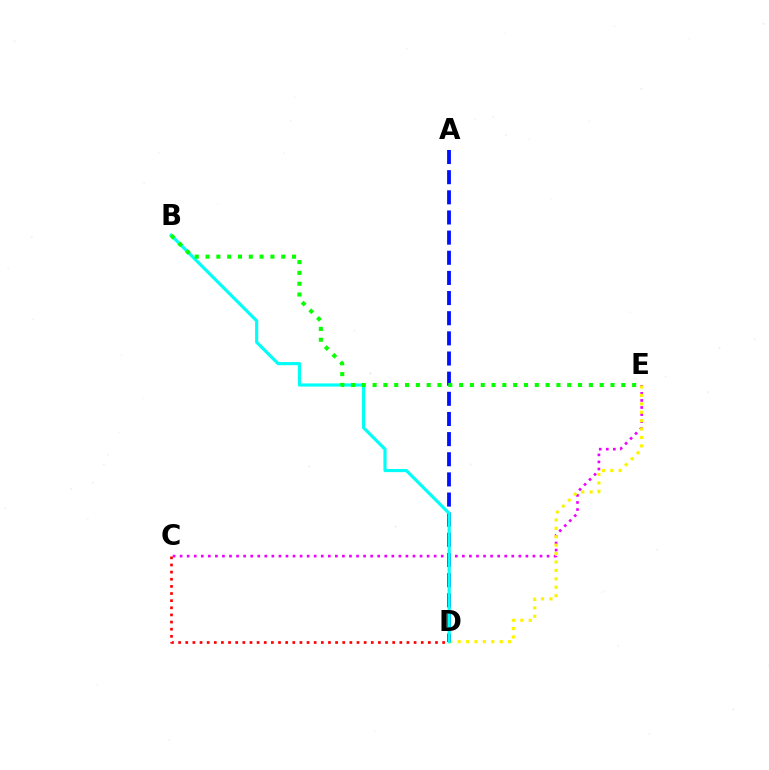{('C', 'E'): [{'color': '#ee00ff', 'line_style': 'dotted', 'thickness': 1.92}], ('D', 'E'): [{'color': '#fcf500', 'line_style': 'dotted', 'thickness': 2.29}], ('A', 'D'): [{'color': '#0010ff', 'line_style': 'dashed', 'thickness': 2.74}], ('B', 'D'): [{'color': '#00fff6', 'line_style': 'solid', 'thickness': 2.28}], ('B', 'E'): [{'color': '#08ff00', 'line_style': 'dotted', 'thickness': 2.94}], ('C', 'D'): [{'color': '#ff0000', 'line_style': 'dotted', 'thickness': 1.94}]}